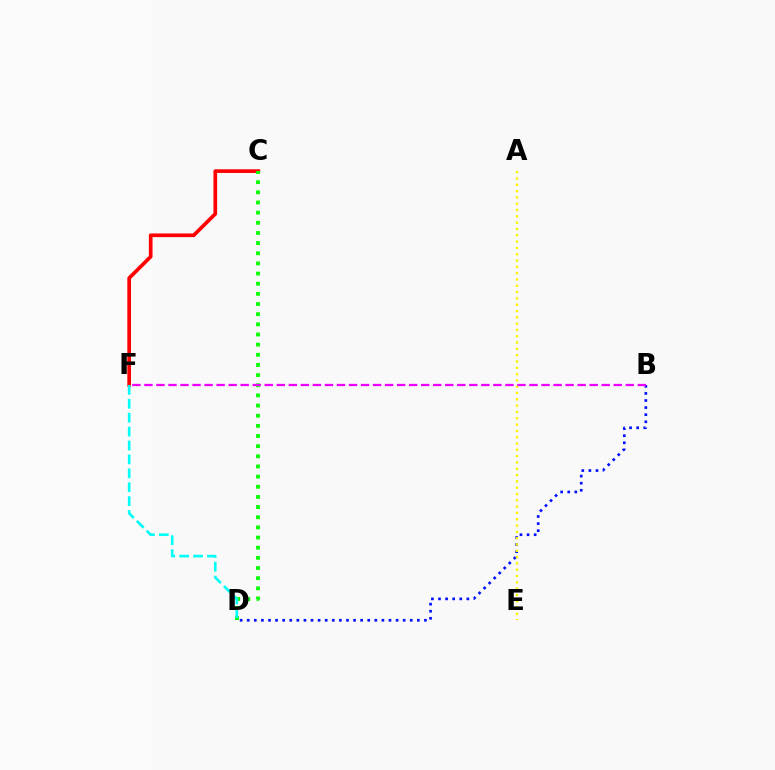{('B', 'D'): [{'color': '#0010ff', 'line_style': 'dotted', 'thickness': 1.93}], ('C', 'F'): [{'color': '#ff0000', 'line_style': 'solid', 'thickness': 2.65}], ('C', 'D'): [{'color': '#08ff00', 'line_style': 'dotted', 'thickness': 2.76}], ('D', 'F'): [{'color': '#00fff6', 'line_style': 'dashed', 'thickness': 1.89}], ('A', 'E'): [{'color': '#fcf500', 'line_style': 'dotted', 'thickness': 1.71}], ('B', 'F'): [{'color': '#ee00ff', 'line_style': 'dashed', 'thickness': 1.63}]}